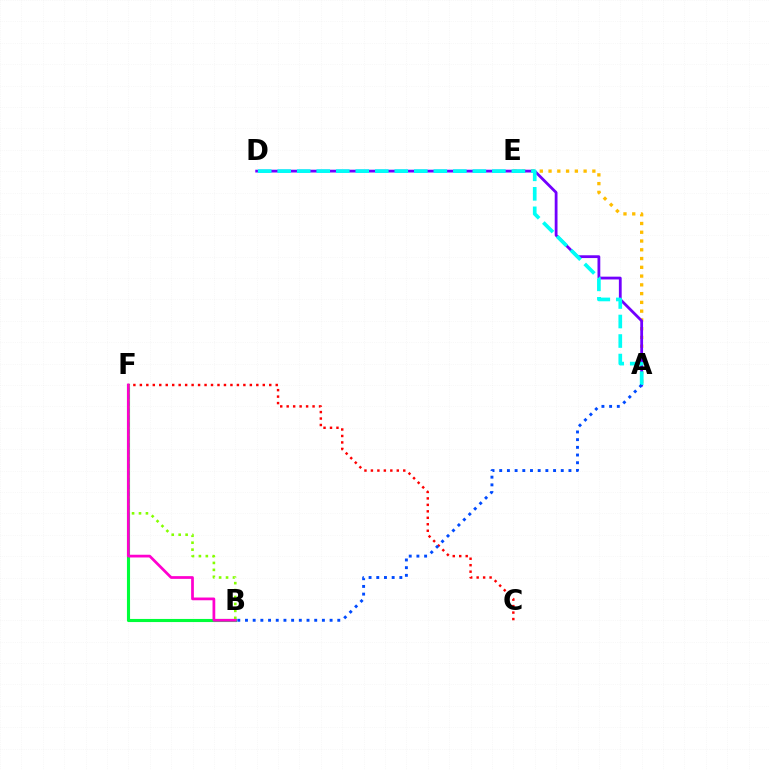{('A', 'E'): [{'color': '#ffbd00', 'line_style': 'dotted', 'thickness': 2.38}], ('B', 'F'): [{'color': '#00ff39', 'line_style': 'solid', 'thickness': 2.24}, {'color': '#84ff00', 'line_style': 'dotted', 'thickness': 1.88}, {'color': '#ff00cf', 'line_style': 'solid', 'thickness': 1.97}], ('A', 'D'): [{'color': '#7200ff', 'line_style': 'solid', 'thickness': 2.01}, {'color': '#00fff6', 'line_style': 'dashed', 'thickness': 2.65}], ('C', 'F'): [{'color': '#ff0000', 'line_style': 'dotted', 'thickness': 1.76}], ('A', 'B'): [{'color': '#004bff', 'line_style': 'dotted', 'thickness': 2.09}]}